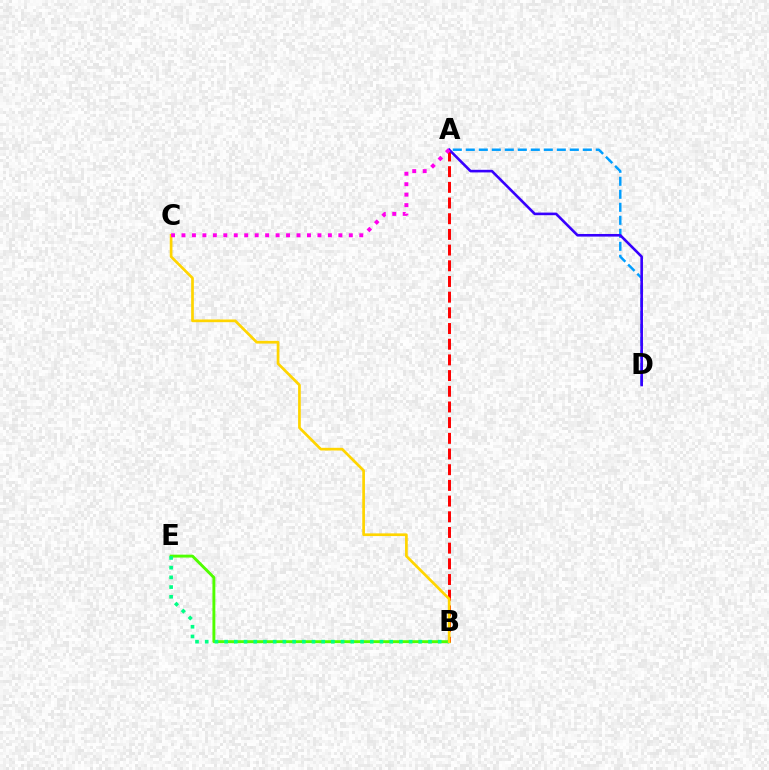{('A', 'D'): [{'color': '#009eff', 'line_style': 'dashed', 'thickness': 1.77}, {'color': '#3700ff', 'line_style': 'solid', 'thickness': 1.88}], ('B', 'E'): [{'color': '#4fff00', 'line_style': 'solid', 'thickness': 2.09}, {'color': '#00ff86', 'line_style': 'dotted', 'thickness': 2.64}], ('A', 'B'): [{'color': '#ff0000', 'line_style': 'dashed', 'thickness': 2.13}], ('B', 'C'): [{'color': '#ffd500', 'line_style': 'solid', 'thickness': 1.95}], ('A', 'C'): [{'color': '#ff00ed', 'line_style': 'dotted', 'thickness': 2.84}]}